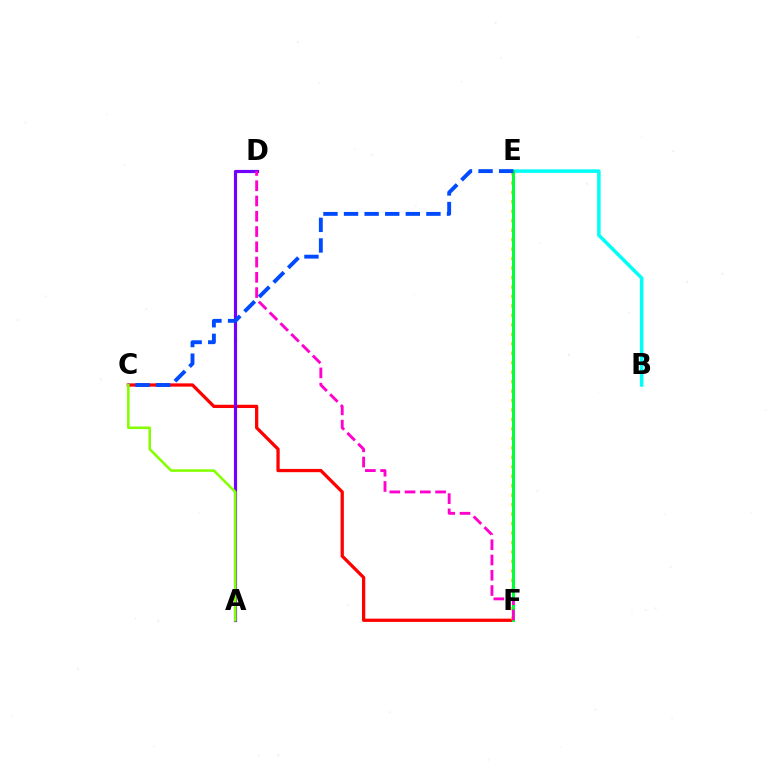{('B', 'E'): [{'color': '#00fff6', 'line_style': 'solid', 'thickness': 2.52}], ('C', 'F'): [{'color': '#ff0000', 'line_style': 'solid', 'thickness': 2.35}], ('E', 'F'): [{'color': '#ffbd00', 'line_style': 'dotted', 'thickness': 2.57}, {'color': '#00ff39', 'line_style': 'solid', 'thickness': 2.17}], ('A', 'D'): [{'color': '#7200ff', 'line_style': 'solid', 'thickness': 2.28}], ('C', 'E'): [{'color': '#004bff', 'line_style': 'dashed', 'thickness': 2.8}], ('D', 'F'): [{'color': '#ff00cf', 'line_style': 'dashed', 'thickness': 2.07}], ('A', 'C'): [{'color': '#84ff00', 'line_style': 'solid', 'thickness': 1.85}]}